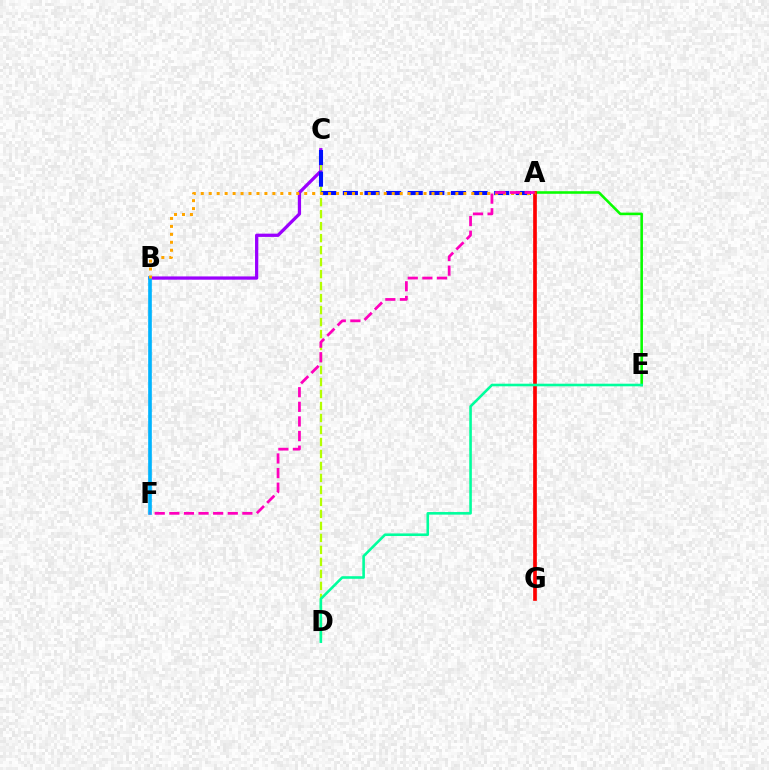{('B', 'C'): [{'color': '#9b00ff', 'line_style': 'solid', 'thickness': 2.35}], ('C', 'D'): [{'color': '#b3ff00', 'line_style': 'dashed', 'thickness': 1.63}], ('A', 'E'): [{'color': '#08ff00', 'line_style': 'solid', 'thickness': 1.86}], ('A', 'G'): [{'color': '#ff0000', 'line_style': 'solid', 'thickness': 2.65}], ('A', 'C'): [{'color': '#0010ff', 'line_style': 'dashed', 'thickness': 2.94}], ('B', 'F'): [{'color': '#00b5ff', 'line_style': 'solid', 'thickness': 2.63}], ('D', 'E'): [{'color': '#00ff9d', 'line_style': 'solid', 'thickness': 1.87}], ('A', 'B'): [{'color': '#ffa500', 'line_style': 'dotted', 'thickness': 2.16}], ('A', 'F'): [{'color': '#ff00bd', 'line_style': 'dashed', 'thickness': 1.98}]}